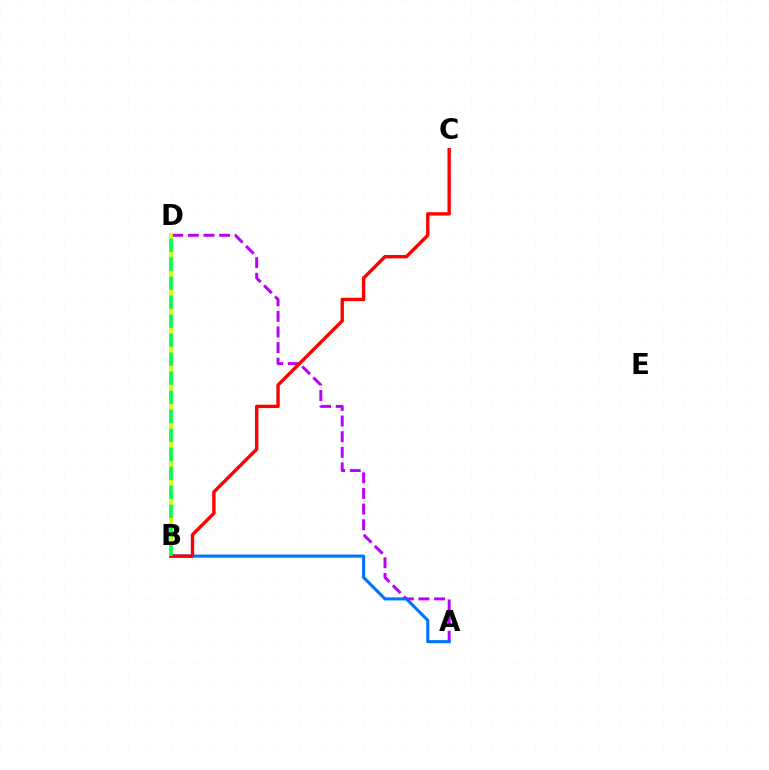{('A', 'D'): [{'color': '#b900ff', 'line_style': 'dashed', 'thickness': 2.12}], ('B', 'D'): [{'color': '#d1ff00', 'line_style': 'solid', 'thickness': 2.73}, {'color': '#00ff5c', 'line_style': 'dashed', 'thickness': 2.58}], ('A', 'B'): [{'color': '#0074ff', 'line_style': 'solid', 'thickness': 2.23}], ('B', 'C'): [{'color': '#ff0000', 'line_style': 'solid', 'thickness': 2.43}]}